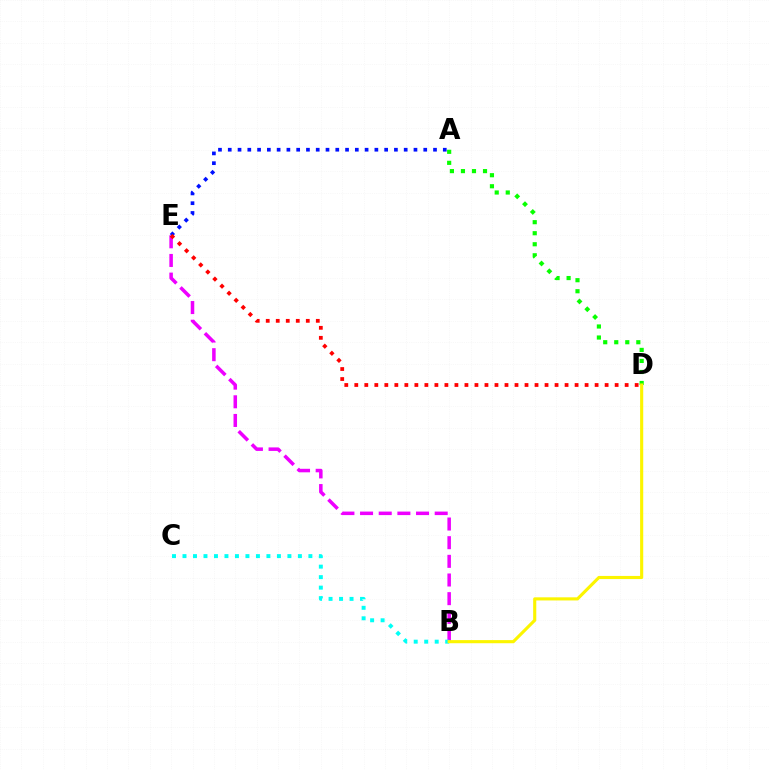{('B', 'E'): [{'color': '#ee00ff', 'line_style': 'dashed', 'thickness': 2.53}], ('A', 'E'): [{'color': '#0010ff', 'line_style': 'dotted', 'thickness': 2.66}], ('B', 'C'): [{'color': '#00fff6', 'line_style': 'dotted', 'thickness': 2.85}], ('A', 'D'): [{'color': '#08ff00', 'line_style': 'dotted', 'thickness': 3.0}], ('D', 'E'): [{'color': '#ff0000', 'line_style': 'dotted', 'thickness': 2.72}], ('B', 'D'): [{'color': '#fcf500', 'line_style': 'solid', 'thickness': 2.25}]}